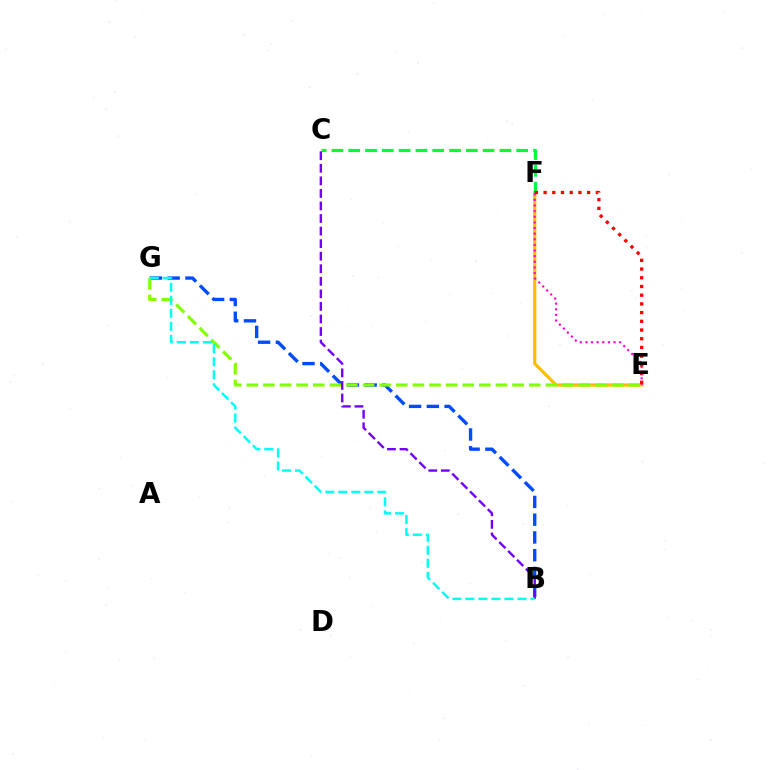{('E', 'F'): [{'color': '#ffbd00', 'line_style': 'solid', 'thickness': 2.3}, {'color': '#ff00cf', 'line_style': 'dotted', 'thickness': 1.53}, {'color': '#ff0000', 'line_style': 'dotted', 'thickness': 2.37}], ('B', 'G'): [{'color': '#004bff', 'line_style': 'dashed', 'thickness': 2.41}, {'color': '#00fff6', 'line_style': 'dashed', 'thickness': 1.77}], ('C', 'F'): [{'color': '#00ff39', 'line_style': 'dashed', 'thickness': 2.28}], ('E', 'G'): [{'color': '#84ff00', 'line_style': 'dashed', 'thickness': 2.26}], ('B', 'C'): [{'color': '#7200ff', 'line_style': 'dashed', 'thickness': 1.71}]}